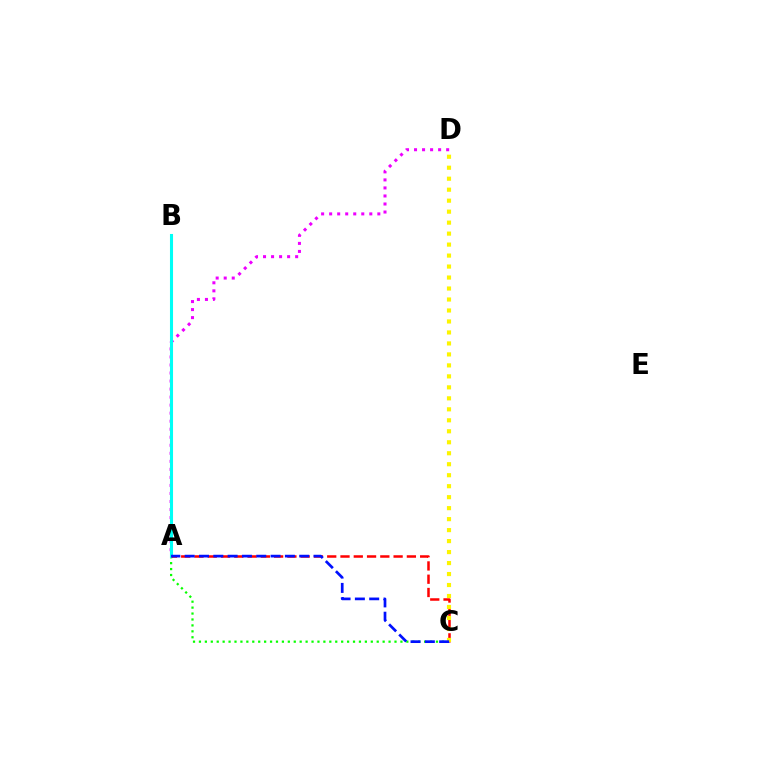{('A', 'D'): [{'color': '#ee00ff', 'line_style': 'dotted', 'thickness': 2.18}], ('A', 'C'): [{'color': '#08ff00', 'line_style': 'dotted', 'thickness': 1.61}, {'color': '#ff0000', 'line_style': 'dashed', 'thickness': 1.8}, {'color': '#0010ff', 'line_style': 'dashed', 'thickness': 1.95}], ('A', 'B'): [{'color': '#00fff6', 'line_style': 'solid', 'thickness': 2.21}], ('C', 'D'): [{'color': '#fcf500', 'line_style': 'dotted', 'thickness': 2.98}]}